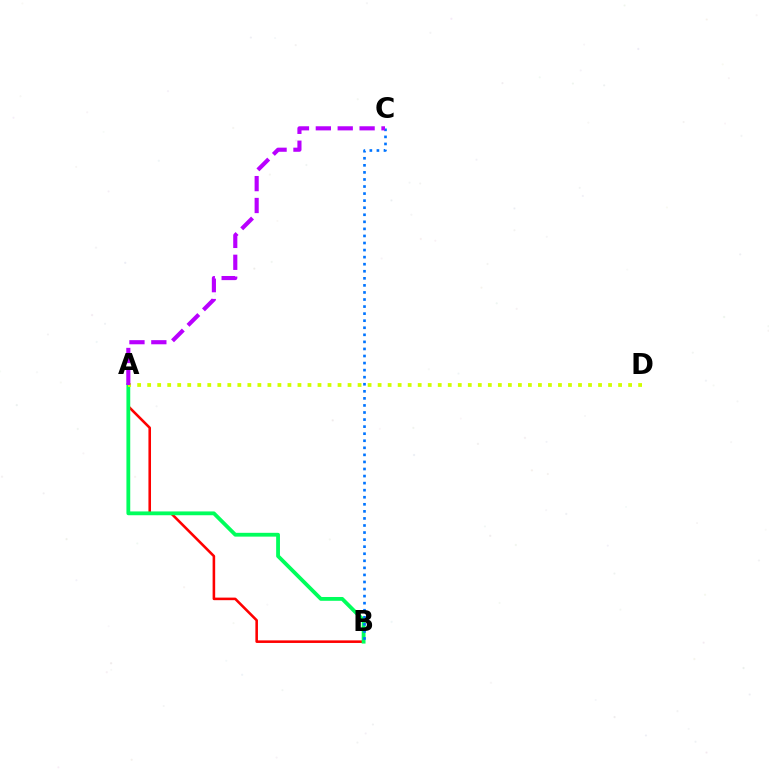{('A', 'B'): [{'color': '#ff0000', 'line_style': 'solid', 'thickness': 1.85}, {'color': '#00ff5c', 'line_style': 'solid', 'thickness': 2.74}], ('A', 'D'): [{'color': '#d1ff00', 'line_style': 'dotted', 'thickness': 2.72}], ('B', 'C'): [{'color': '#0074ff', 'line_style': 'dotted', 'thickness': 1.92}], ('A', 'C'): [{'color': '#b900ff', 'line_style': 'dashed', 'thickness': 2.97}]}